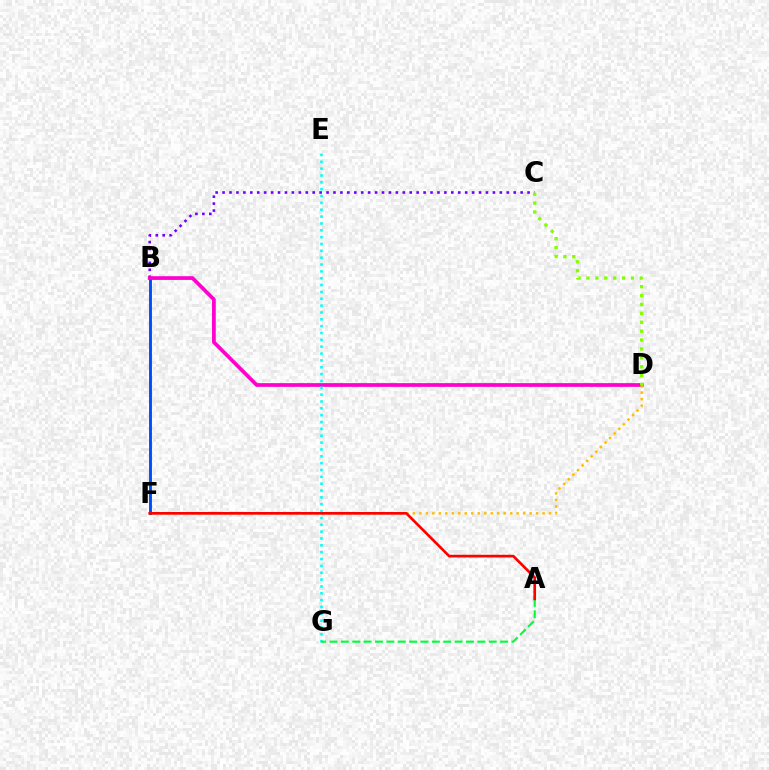{('B', 'F'): [{'color': '#004bff', 'line_style': 'solid', 'thickness': 2.08}], ('B', 'C'): [{'color': '#7200ff', 'line_style': 'dotted', 'thickness': 1.88}], ('B', 'D'): [{'color': '#ff00cf', 'line_style': 'solid', 'thickness': 2.68}], ('D', 'F'): [{'color': '#ffbd00', 'line_style': 'dotted', 'thickness': 1.76}], ('E', 'G'): [{'color': '#00fff6', 'line_style': 'dotted', 'thickness': 1.86}], ('A', 'G'): [{'color': '#00ff39', 'line_style': 'dashed', 'thickness': 1.55}], ('C', 'D'): [{'color': '#84ff00', 'line_style': 'dotted', 'thickness': 2.42}], ('A', 'F'): [{'color': '#ff0000', 'line_style': 'solid', 'thickness': 1.93}]}